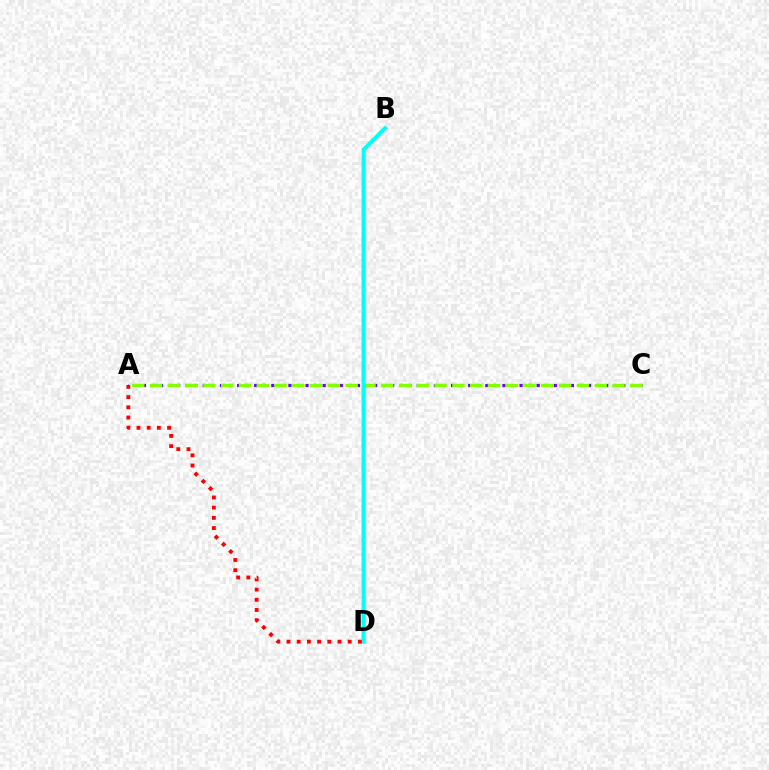{('A', 'C'): [{'color': '#7200ff', 'line_style': 'dotted', 'thickness': 2.33}, {'color': '#84ff00', 'line_style': 'dashed', 'thickness': 2.42}], ('B', 'D'): [{'color': '#00fff6', 'line_style': 'solid', 'thickness': 2.93}], ('A', 'D'): [{'color': '#ff0000', 'line_style': 'dotted', 'thickness': 2.77}]}